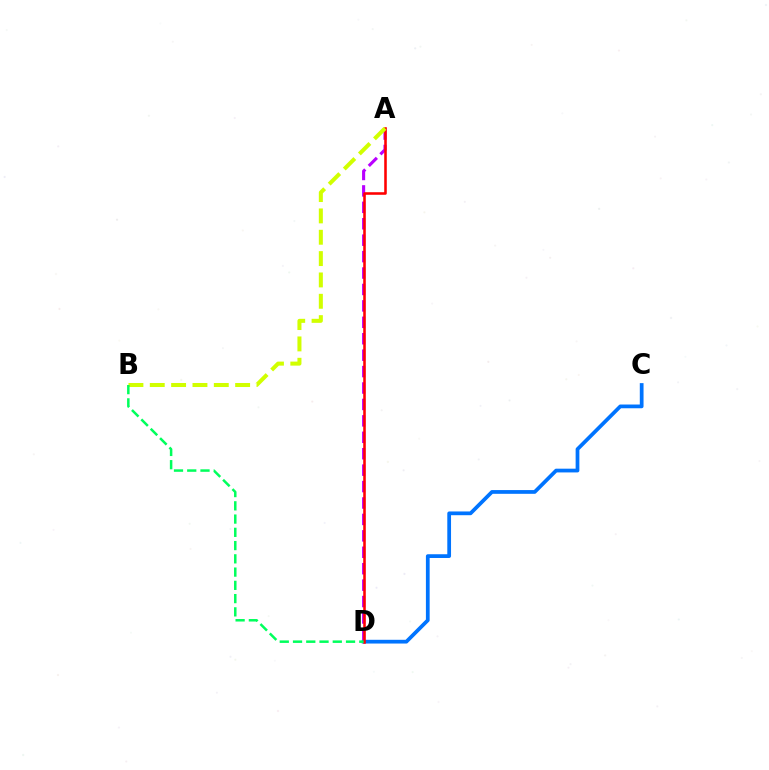{('C', 'D'): [{'color': '#0074ff', 'line_style': 'solid', 'thickness': 2.69}], ('A', 'D'): [{'color': '#b900ff', 'line_style': 'dashed', 'thickness': 2.23}, {'color': '#ff0000', 'line_style': 'solid', 'thickness': 1.85}], ('A', 'B'): [{'color': '#d1ff00', 'line_style': 'dashed', 'thickness': 2.9}], ('B', 'D'): [{'color': '#00ff5c', 'line_style': 'dashed', 'thickness': 1.8}]}